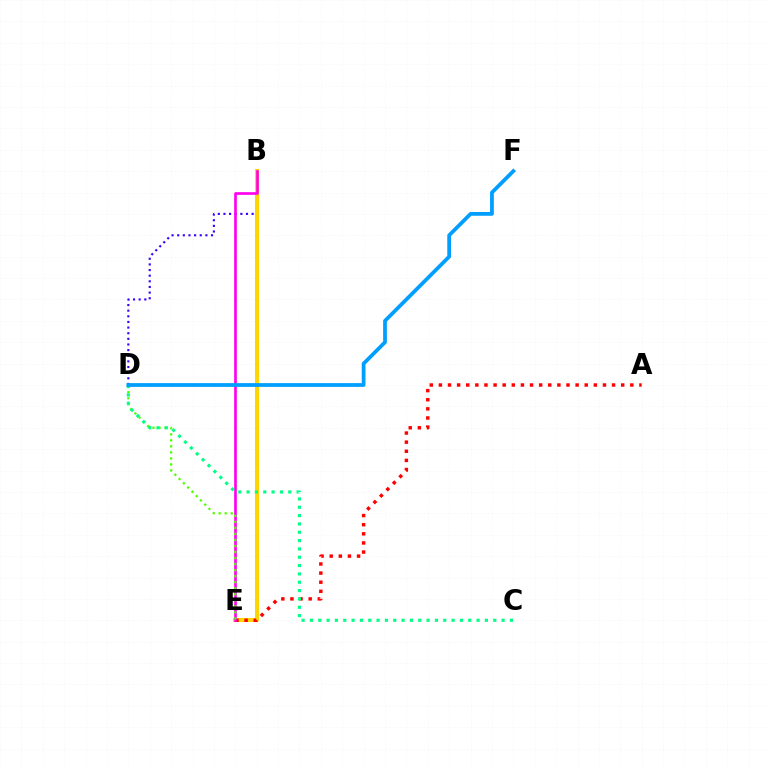{('B', 'D'): [{'color': '#3700ff', 'line_style': 'dotted', 'thickness': 1.53}], ('B', 'E'): [{'color': '#ffd500', 'line_style': 'solid', 'thickness': 2.93}, {'color': '#ff00ed', 'line_style': 'solid', 'thickness': 1.92}], ('A', 'E'): [{'color': '#ff0000', 'line_style': 'dotted', 'thickness': 2.48}], ('D', 'E'): [{'color': '#4fff00', 'line_style': 'dotted', 'thickness': 1.64}], ('C', 'D'): [{'color': '#00ff86', 'line_style': 'dotted', 'thickness': 2.26}], ('D', 'F'): [{'color': '#009eff', 'line_style': 'solid', 'thickness': 2.7}]}